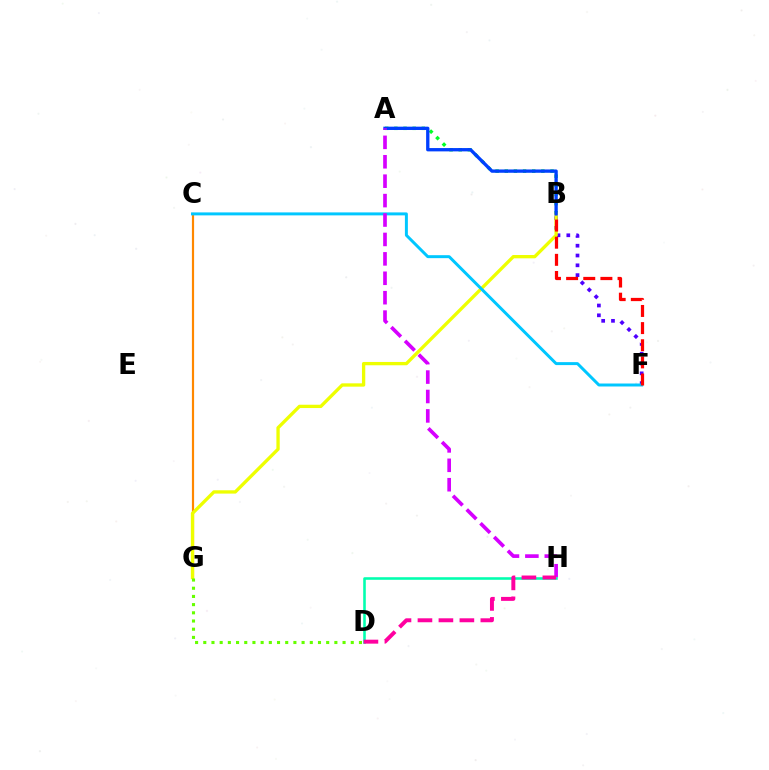{('C', 'G'): [{'color': '#ff8800', 'line_style': 'solid', 'thickness': 1.57}], ('A', 'B'): [{'color': '#00ff27', 'line_style': 'dotted', 'thickness': 2.49}, {'color': '#003fff', 'line_style': 'solid', 'thickness': 2.39}], ('B', 'F'): [{'color': '#4f00ff', 'line_style': 'dotted', 'thickness': 2.66}, {'color': '#ff0000', 'line_style': 'dashed', 'thickness': 2.33}], ('B', 'G'): [{'color': '#eeff00', 'line_style': 'solid', 'thickness': 2.39}], ('D', 'G'): [{'color': '#66ff00', 'line_style': 'dotted', 'thickness': 2.23}], ('C', 'F'): [{'color': '#00c7ff', 'line_style': 'solid', 'thickness': 2.14}], ('A', 'H'): [{'color': '#d600ff', 'line_style': 'dashed', 'thickness': 2.64}], ('D', 'H'): [{'color': '#00ffaf', 'line_style': 'solid', 'thickness': 1.86}, {'color': '#ff00a0', 'line_style': 'dashed', 'thickness': 2.85}]}